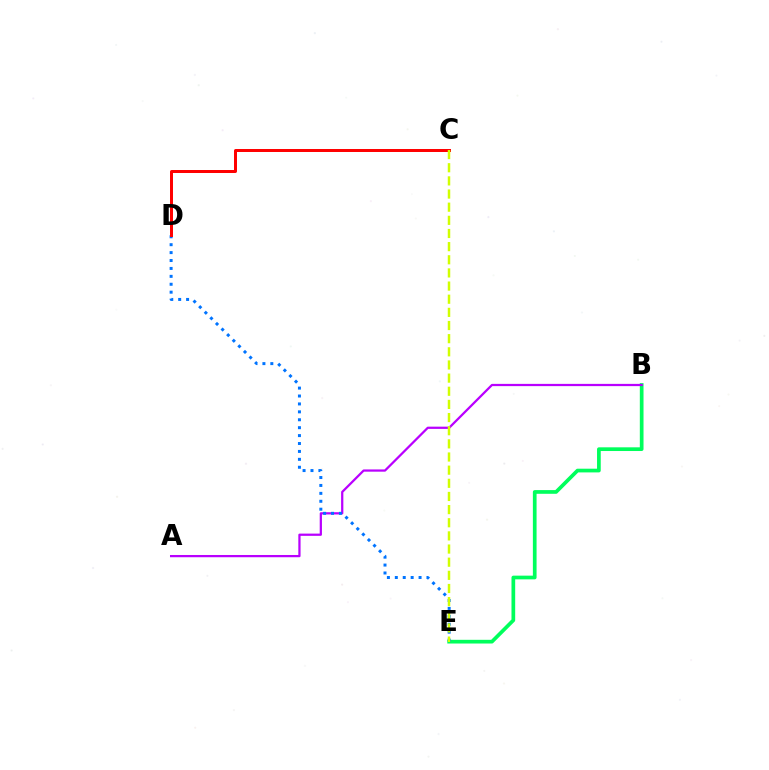{('B', 'E'): [{'color': '#00ff5c', 'line_style': 'solid', 'thickness': 2.67}], ('A', 'B'): [{'color': '#b900ff', 'line_style': 'solid', 'thickness': 1.61}], ('D', 'E'): [{'color': '#0074ff', 'line_style': 'dotted', 'thickness': 2.15}], ('C', 'D'): [{'color': '#ff0000', 'line_style': 'solid', 'thickness': 2.15}], ('C', 'E'): [{'color': '#d1ff00', 'line_style': 'dashed', 'thickness': 1.79}]}